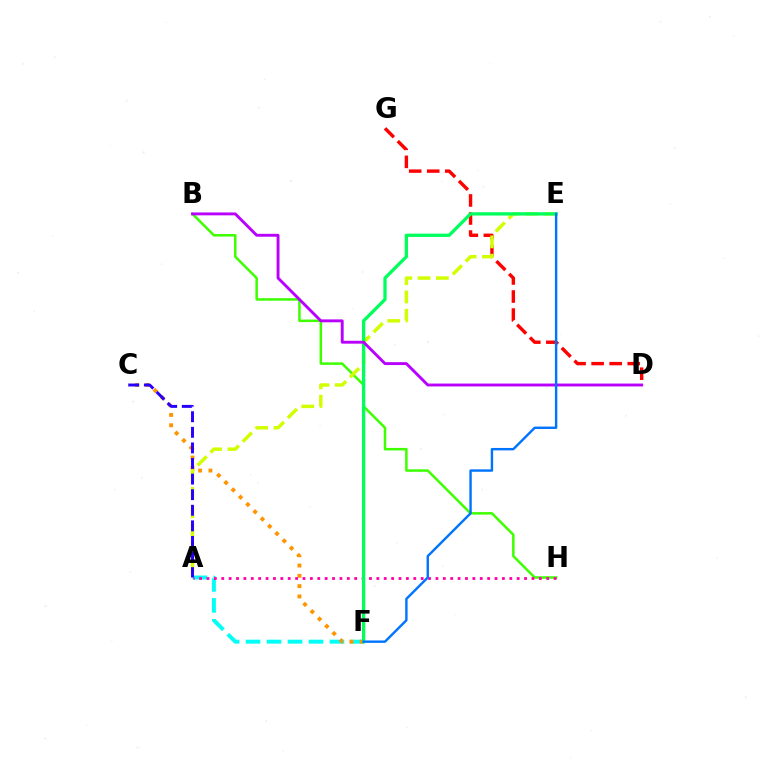{('D', 'G'): [{'color': '#ff0000', 'line_style': 'dashed', 'thickness': 2.45}], ('A', 'F'): [{'color': '#00fff6', 'line_style': 'dashed', 'thickness': 2.85}], ('B', 'H'): [{'color': '#3dff00', 'line_style': 'solid', 'thickness': 1.8}], ('C', 'F'): [{'color': '#ff9400', 'line_style': 'dotted', 'thickness': 2.8}], ('A', 'E'): [{'color': '#d1ff00', 'line_style': 'dashed', 'thickness': 2.49}], ('A', 'C'): [{'color': '#2500ff', 'line_style': 'dashed', 'thickness': 2.12}], ('A', 'H'): [{'color': '#ff00ac', 'line_style': 'dotted', 'thickness': 2.01}], ('E', 'F'): [{'color': '#00ff5c', 'line_style': 'solid', 'thickness': 2.37}, {'color': '#0074ff', 'line_style': 'solid', 'thickness': 1.73}], ('B', 'D'): [{'color': '#b900ff', 'line_style': 'solid', 'thickness': 2.08}]}